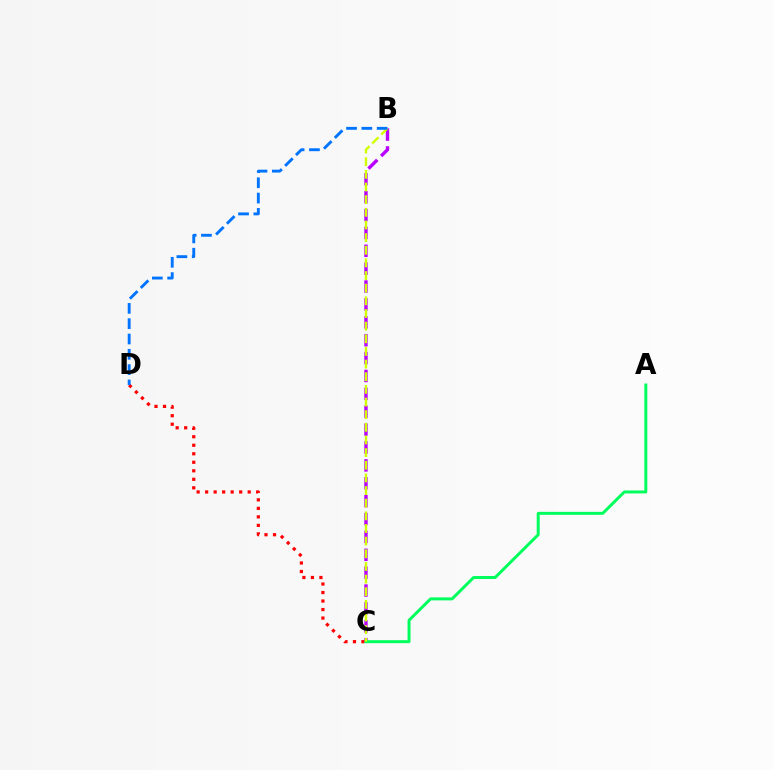{('B', 'C'): [{'color': '#b900ff', 'line_style': 'dashed', 'thickness': 2.43}, {'color': '#d1ff00', 'line_style': 'dashed', 'thickness': 1.72}], ('C', 'D'): [{'color': '#ff0000', 'line_style': 'dotted', 'thickness': 2.31}], ('A', 'C'): [{'color': '#00ff5c', 'line_style': 'solid', 'thickness': 2.14}], ('B', 'D'): [{'color': '#0074ff', 'line_style': 'dashed', 'thickness': 2.08}]}